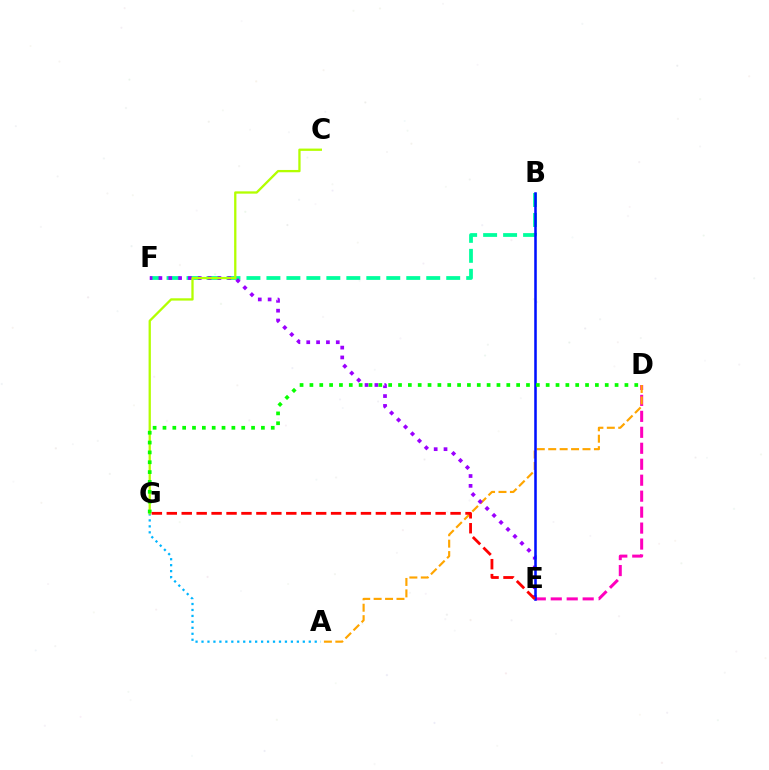{('A', 'G'): [{'color': '#00b5ff', 'line_style': 'dotted', 'thickness': 1.62}], ('D', 'E'): [{'color': '#ff00bd', 'line_style': 'dashed', 'thickness': 2.17}], ('B', 'F'): [{'color': '#00ff9d', 'line_style': 'dashed', 'thickness': 2.71}], ('A', 'D'): [{'color': '#ffa500', 'line_style': 'dashed', 'thickness': 1.55}], ('E', 'F'): [{'color': '#9b00ff', 'line_style': 'dotted', 'thickness': 2.67}], ('C', 'G'): [{'color': '#b3ff00', 'line_style': 'solid', 'thickness': 1.66}], ('B', 'E'): [{'color': '#0010ff', 'line_style': 'solid', 'thickness': 1.84}], ('D', 'G'): [{'color': '#08ff00', 'line_style': 'dotted', 'thickness': 2.67}], ('E', 'G'): [{'color': '#ff0000', 'line_style': 'dashed', 'thickness': 2.03}]}